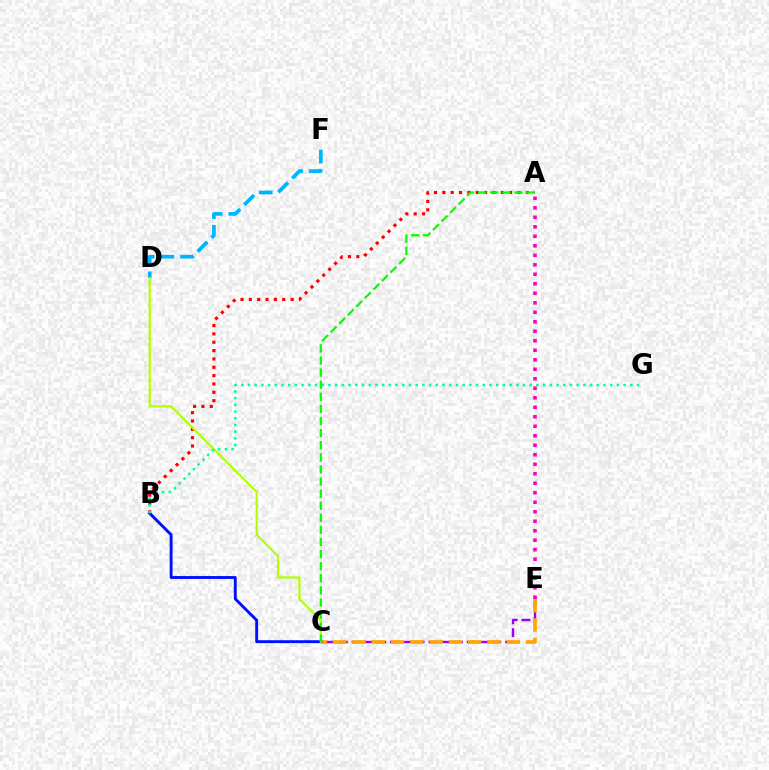{('C', 'E'): [{'color': '#9b00ff', 'line_style': 'dashed', 'thickness': 1.74}, {'color': '#ffa500', 'line_style': 'dashed', 'thickness': 2.62}], ('D', 'F'): [{'color': '#00b5ff', 'line_style': 'dashed', 'thickness': 2.67}], ('A', 'B'): [{'color': '#ff0000', 'line_style': 'dotted', 'thickness': 2.27}], ('B', 'C'): [{'color': '#0010ff', 'line_style': 'solid', 'thickness': 2.08}], ('C', 'D'): [{'color': '#b3ff00', 'line_style': 'solid', 'thickness': 1.58}], ('B', 'G'): [{'color': '#00ff9d', 'line_style': 'dotted', 'thickness': 1.82}], ('A', 'C'): [{'color': '#08ff00', 'line_style': 'dashed', 'thickness': 1.64}], ('A', 'E'): [{'color': '#ff00bd', 'line_style': 'dotted', 'thickness': 2.58}]}